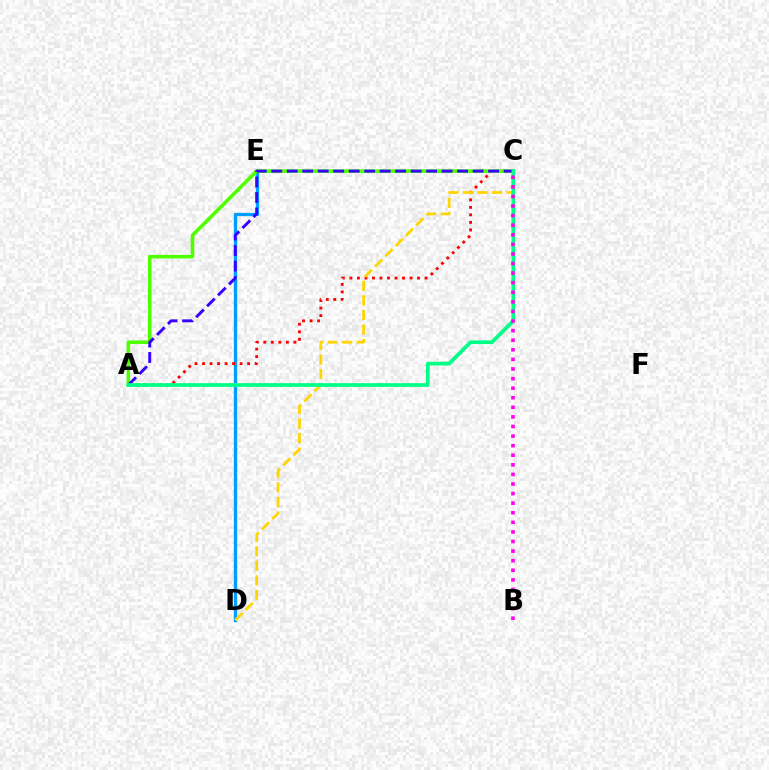{('D', 'E'): [{'color': '#009eff', 'line_style': 'solid', 'thickness': 2.4}], ('A', 'C'): [{'color': '#ff0000', 'line_style': 'dotted', 'thickness': 2.04}, {'color': '#4fff00', 'line_style': 'solid', 'thickness': 2.56}, {'color': '#3700ff', 'line_style': 'dashed', 'thickness': 2.1}, {'color': '#00ff86', 'line_style': 'solid', 'thickness': 2.69}], ('C', 'D'): [{'color': '#ffd500', 'line_style': 'dashed', 'thickness': 1.98}], ('B', 'C'): [{'color': '#ff00ed', 'line_style': 'dotted', 'thickness': 2.6}]}